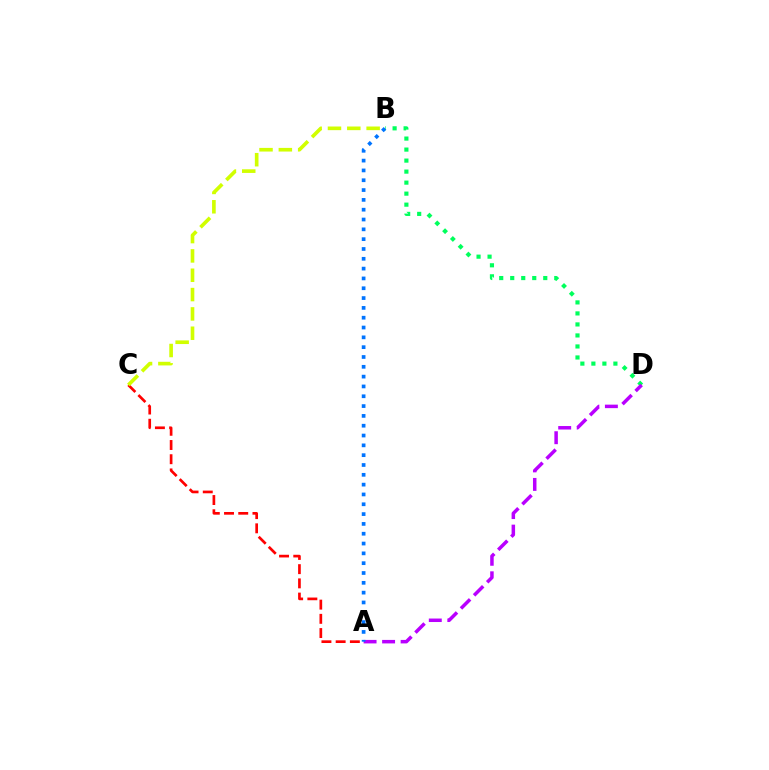{('B', 'D'): [{'color': '#00ff5c', 'line_style': 'dotted', 'thickness': 2.99}], ('A', 'D'): [{'color': '#b900ff', 'line_style': 'dashed', 'thickness': 2.52}], ('A', 'C'): [{'color': '#ff0000', 'line_style': 'dashed', 'thickness': 1.93}], ('A', 'B'): [{'color': '#0074ff', 'line_style': 'dotted', 'thickness': 2.67}], ('B', 'C'): [{'color': '#d1ff00', 'line_style': 'dashed', 'thickness': 2.63}]}